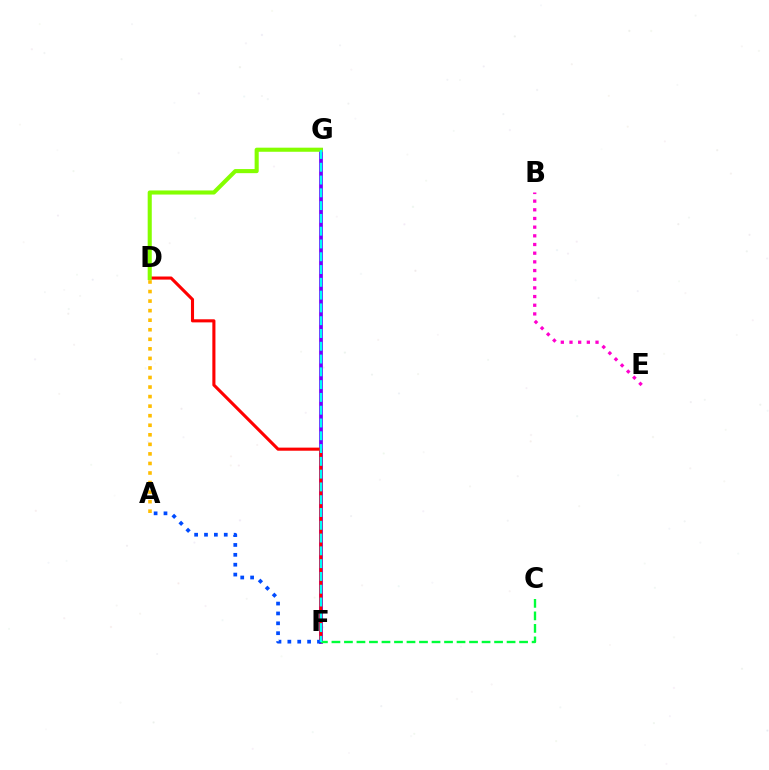{('F', 'G'): [{'color': '#7200ff', 'line_style': 'solid', 'thickness': 2.71}, {'color': '#00fff6', 'line_style': 'dashed', 'thickness': 1.74}], ('A', 'D'): [{'color': '#ffbd00', 'line_style': 'dotted', 'thickness': 2.59}], ('B', 'E'): [{'color': '#ff00cf', 'line_style': 'dotted', 'thickness': 2.36}], ('D', 'F'): [{'color': '#ff0000', 'line_style': 'solid', 'thickness': 2.23}], ('A', 'F'): [{'color': '#004bff', 'line_style': 'dotted', 'thickness': 2.68}], ('D', 'G'): [{'color': '#84ff00', 'line_style': 'solid', 'thickness': 2.95}], ('C', 'F'): [{'color': '#00ff39', 'line_style': 'dashed', 'thickness': 1.7}]}